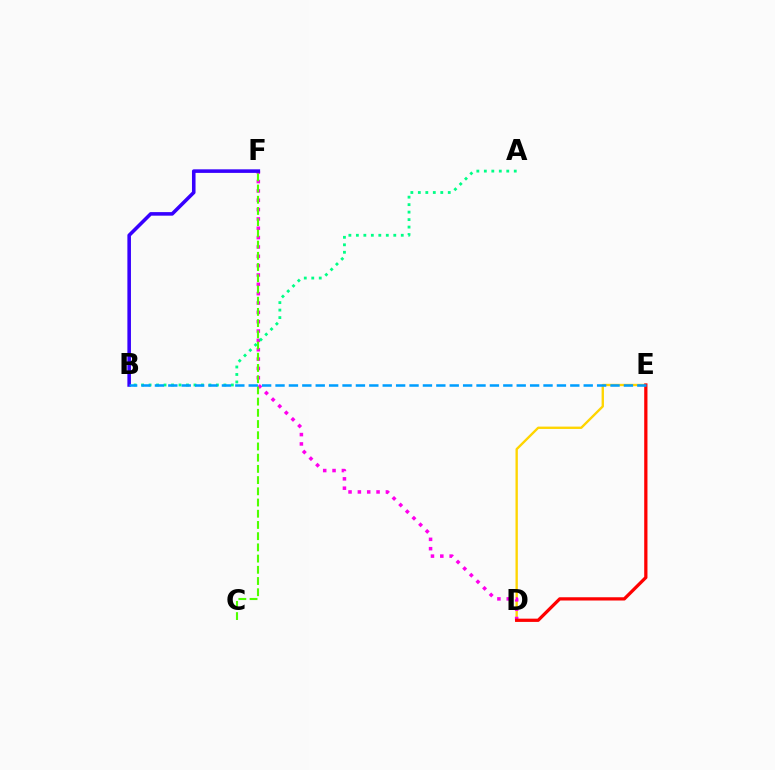{('D', 'E'): [{'color': '#ffd500', 'line_style': 'solid', 'thickness': 1.7}, {'color': '#ff0000', 'line_style': 'solid', 'thickness': 2.34}], ('D', 'F'): [{'color': '#ff00ed', 'line_style': 'dotted', 'thickness': 2.54}], ('B', 'F'): [{'color': '#3700ff', 'line_style': 'solid', 'thickness': 2.57}], ('C', 'F'): [{'color': '#4fff00', 'line_style': 'dashed', 'thickness': 1.52}], ('A', 'B'): [{'color': '#00ff86', 'line_style': 'dotted', 'thickness': 2.03}], ('B', 'E'): [{'color': '#009eff', 'line_style': 'dashed', 'thickness': 1.82}]}